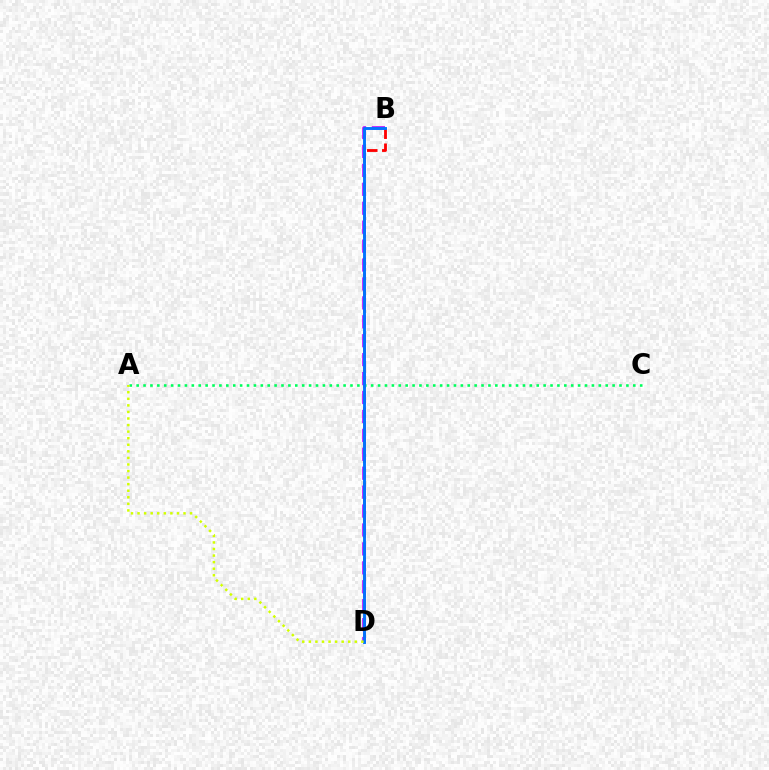{('B', 'D'): [{'color': '#ff0000', 'line_style': 'dashed', 'thickness': 2.04}, {'color': '#b900ff', 'line_style': 'dashed', 'thickness': 2.57}, {'color': '#0074ff', 'line_style': 'solid', 'thickness': 2.09}], ('A', 'C'): [{'color': '#00ff5c', 'line_style': 'dotted', 'thickness': 1.87}], ('A', 'D'): [{'color': '#d1ff00', 'line_style': 'dotted', 'thickness': 1.78}]}